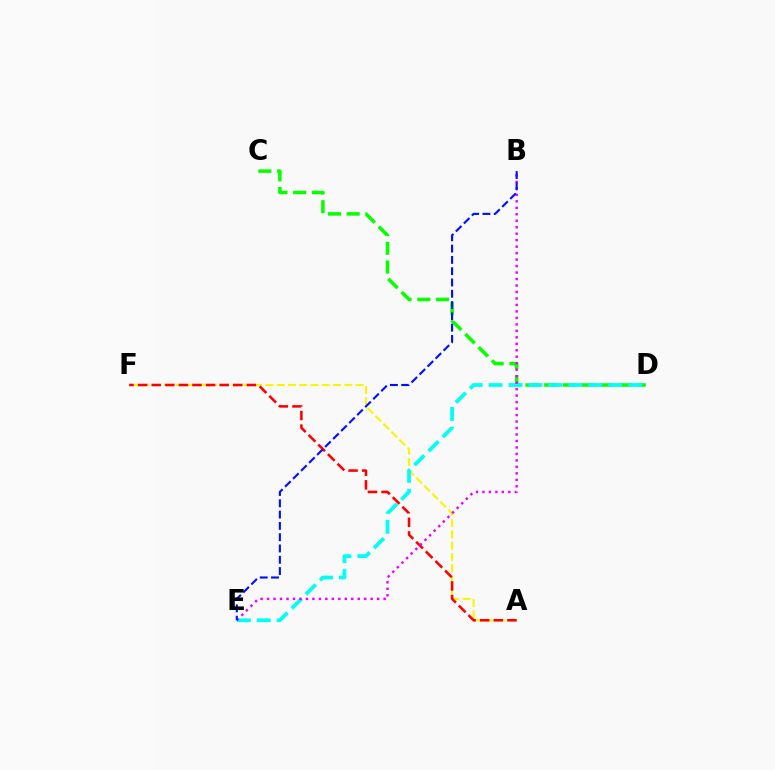{('C', 'D'): [{'color': '#08ff00', 'line_style': 'dashed', 'thickness': 2.54}], ('A', 'F'): [{'color': '#fcf500', 'line_style': 'dashed', 'thickness': 1.53}, {'color': '#ff0000', 'line_style': 'dashed', 'thickness': 1.85}], ('D', 'E'): [{'color': '#00fff6', 'line_style': 'dashed', 'thickness': 2.71}], ('B', 'E'): [{'color': '#ee00ff', 'line_style': 'dotted', 'thickness': 1.76}, {'color': '#0010ff', 'line_style': 'dashed', 'thickness': 1.53}]}